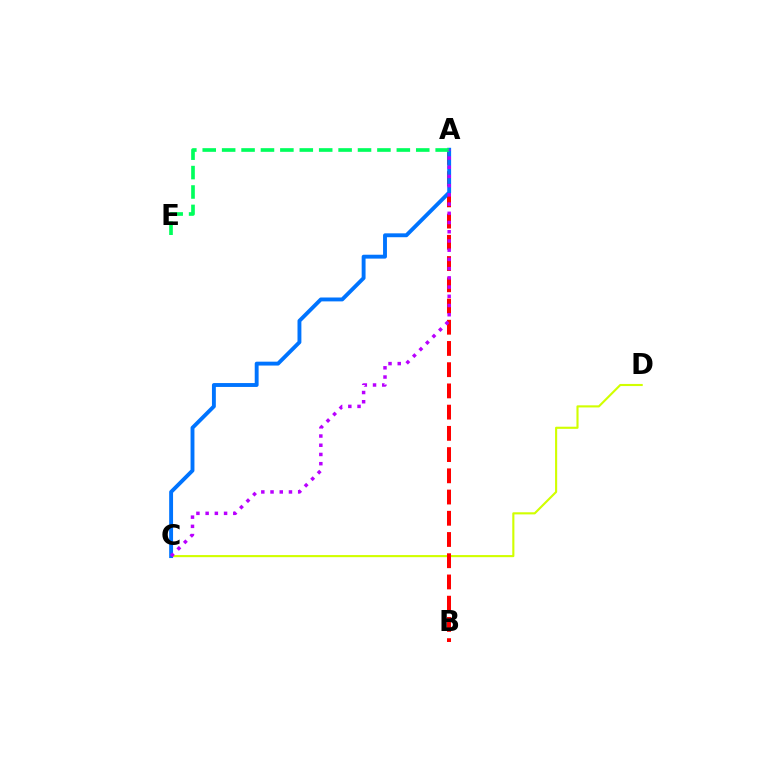{('C', 'D'): [{'color': '#d1ff00', 'line_style': 'solid', 'thickness': 1.53}], ('A', 'B'): [{'color': '#ff0000', 'line_style': 'dashed', 'thickness': 2.88}], ('A', 'C'): [{'color': '#0074ff', 'line_style': 'solid', 'thickness': 2.8}, {'color': '#b900ff', 'line_style': 'dotted', 'thickness': 2.5}], ('A', 'E'): [{'color': '#00ff5c', 'line_style': 'dashed', 'thickness': 2.64}]}